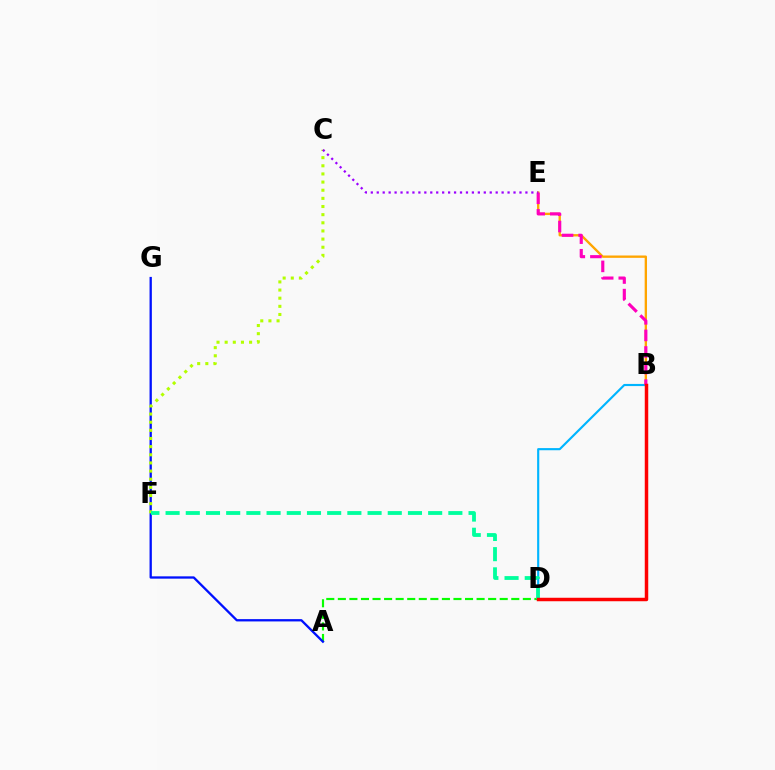{('A', 'D'): [{'color': '#08ff00', 'line_style': 'dashed', 'thickness': 1.57}], ('B', 'E'): [{'color': '#ffa500', 'line_style': 'solid', 'thickness': 1.69}, {'color': '#ff00bd', 'line_style': 'dashed', 'thickness': 2.25}], ('A', 'G'): [{'color': '#0010ff', 'line_style': 'solid', 'thickness': 1.66}], ('B', 'D'): [{'color': '#00b5ff', 'line_style': 'solid', 'thickness': 1.55}, {'color': '#ff0000', 'line_style': 'solid', 'thickness': 2.5}], ('C', 'F'): [{'color': '#b3ff00', 'line_style': 'dotted', 'thickness': 2.21}], ('D', 'F'): [{'color': '#00ff9d', 'line_style': 'dashed', 'thickness': 2.74}], ('C', 'E'): [{'color': '#9b00ff', 'line_style': 'dotted', 'thickness': 1.62}]}